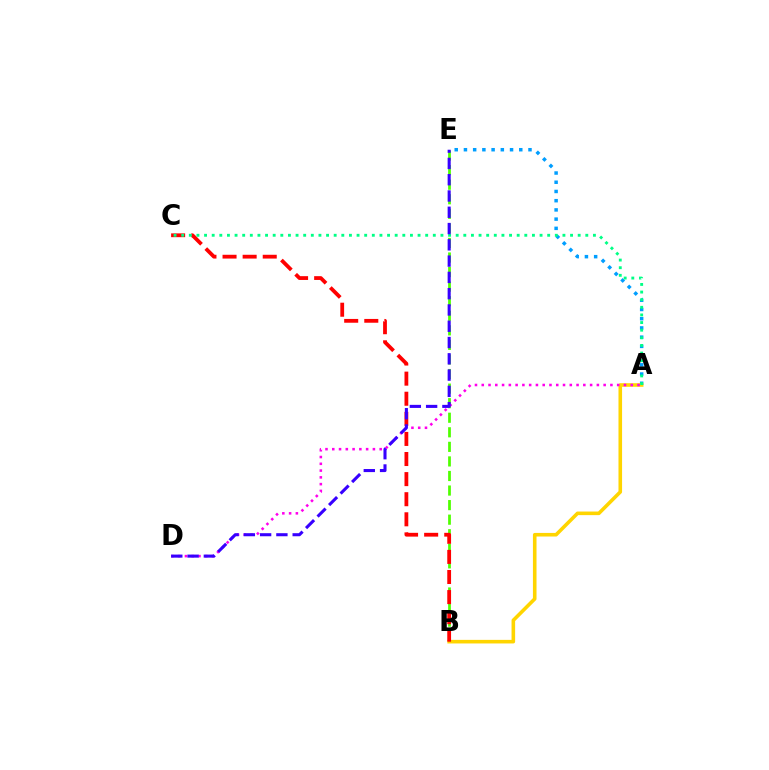{('A', 'E'): [{'color': '#009eff', 'line_style': 'dotted', 'thickness': 2.51}], ('A', 'B'): [{'color': '#ffd500', 'line_style': 'solid', 'thickness': 2.59}], ('B', 'E'): [{'color': '#4fff00', 'line_style': 'dashed', 'thickness': 1.98}], ('A', 'D'): [{'color': '#ff00ed', 'line_style': 'dotted', 'thickness': 1.84}], ('B', 'C'): [{'color': '#ff0000', 'line_style': 'dashed', 'thickness': 2.73}], ('A', 'C'): [{'color': '#00ff86', 'line_style': 'dotted', 'thickness': 2.07}], ('D', 'E'): [{'color': '#3700ff', 'line_style': 'dashed', 'thickness': 2.21}]}